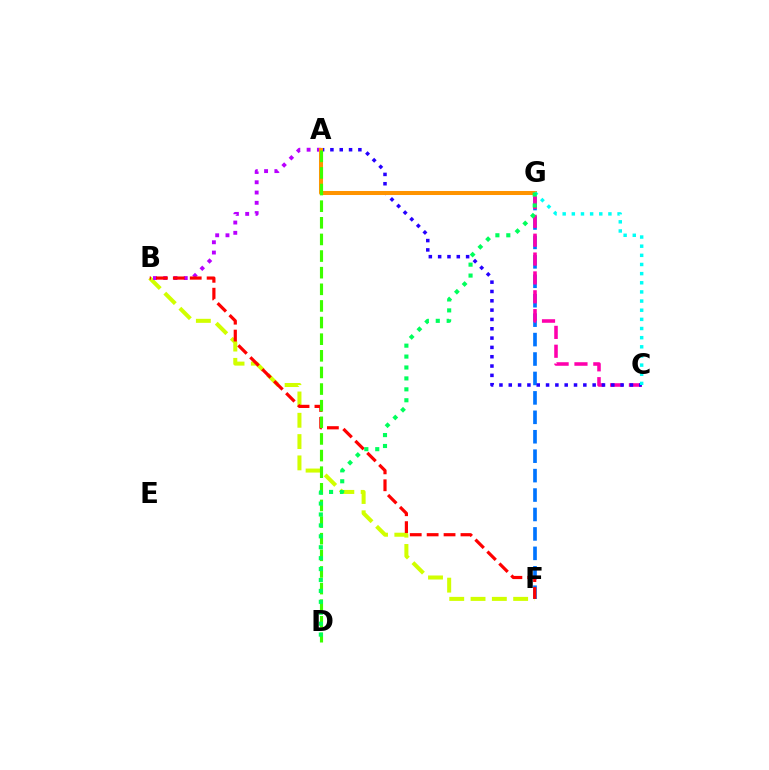{('F', 'G'): [{'color': '#0074ff', 'line_style': 'dashed', 'thickness': 2.64}], ('C', 'G'): [{'color': '#ff00ac', 'line_style': 'dashed', 'thickness': 2.56}, {'color': '#00fff6', 'line_style': 'dotted', 'thickness': 2.49}], ('A', 'C'): [{'color': '#2500ff', 'line_style': 'dotted', 'thickness': 2.53}], ('B', 'F'): [{'color': '#d1ff00', 'line_style': 'dashed', 'thickness': 2.89}, {'color': '#ff0000', 'line_style': 'dashed', 'thickness': 2.3}], ('A', 'B'): [{'color': '#b900ff', 'line_style': 'dotted', 'thickness': 2.79}], ('A', 'G'): [{'color': '#ff9400', 'line_style': 'solid', 'thickness': 2.9}], ('A', 'D'): [{'color': '#3dff00', 'line_style': 'dashed', 'thickness': 2.26}], ('D', 'G'): [{'color': '#00ff5c', 'line_style': 'dotted', 'thickness': 2.97}]}